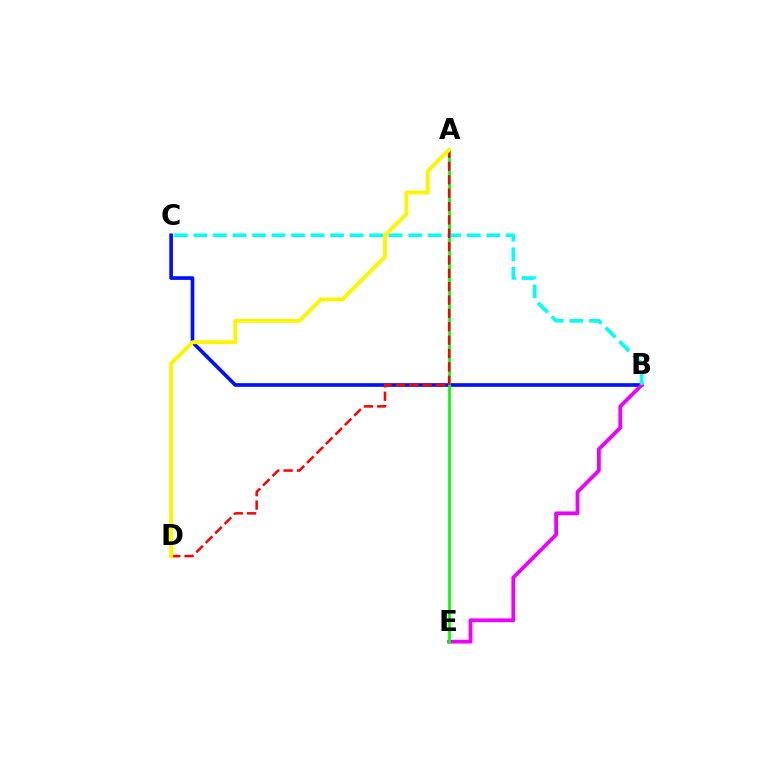{('B', 'C'): [{'color': '#0010ff', 'line_style': 'solid', 'thickness': 2.63}, {'color': '#00fff6', 'line_style': 'dashed', 'thickness': 2.65}], ('B', 'E'): [{'color': '#ee00ff', 'line_style': 'solid', 'thickness': 2.72}], ('A', 'E'): [{'color': '#08ff00', 'line_style': 'solid', 'thickness': 1.97}], ('A', 'D'): [{'color': '#ff0000', 'line_style': 'dashed', 'thickness': 1.82}, {'color': '#fcf500', 'line_style': 'solid', 'thickness': 2.8}]}